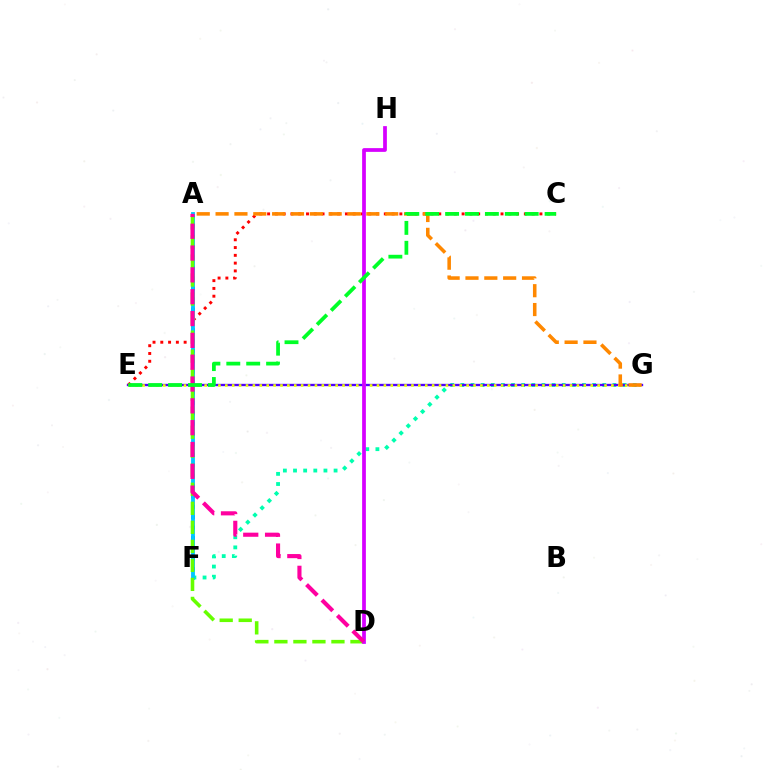{('F', 'G'): [{'color': '#00ffaf', 'line_style': 'dotted', 'thickness': 2.75}], ('E', 'G'): [{'color': '#4f00ff', 'line_style': 'solid', 'thickness': 1.69}, {'color': '#eeff00', 'line_style': 'dotted', 'thickness': 1.87}], ('C', 'E'): [{'color': '#ff0000', 'line_style': 'dotted', 'thickness': 2.11}, {'color': '#00ff27', 'line_style': 'dashed', 'thickness': 2.7}], ('A', 'F'): [{'color': '#003fff', 'line_style': 'dotted', 'thickness': 2.82}, {'color': '#00c7ff', 'line_style': 'solid', 'thickness': 2.77}], ('A', 'D'): [{'color': '#66ff00', 'line_style': 'dashed', 'thickness': 2.58}, {'color': '#ff00a0', 'line_style': 'dashed', 'thickness': 2.96}], ('D', 'H'): [{'color': '#d600ff', 'line_style': 'solid', 'thickness': 2.69}], ('A', 'G'): [{'color': '#ff8800', 'line_style': 'dashed', 'thickness': 2.56}]}